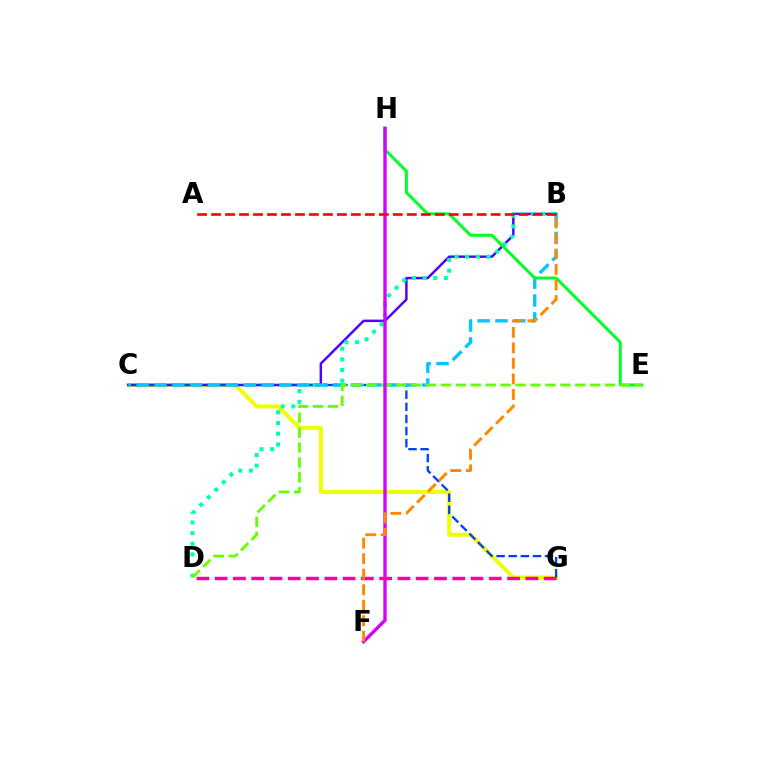{('C', 'G'): [{'color': '#eeff00', 'line_style': 'solid', 'thickness': 2.87}, {'color': '#003fff', 'line_style': 'dashed', 'thickness': 1.65}], ('B', 'C'): [{'color': '#4f00ff', 'line_style': 'solid', 'thickness': 1.78}, {'color': '#00c7ff', 'line_style': 'dashed', 'thickness': 2.42}], ('B', 'D'): [{'color': '#00ffaf', 'line_style': 'dotted', 'thickness': 2.9}], ('E', 'H'): [{'color': '#00ff27', 'line_style': 'solid', 'thickness': 2.16}], ('D', 'E'): [{'color': '#66ff00', 'line_style': 'dashed', 'thickness': 2.03}], ('F', 'H'): [{'color': '#d600ff', 'line_style': 'solid', 'thickness': 2.43}], ('A', 'B'): [{'color': '#ff0000', 'line_style': 'dashed', 'thickness': 1.9}], ('D', 'G'): [{'color': '#ff00a0', 'line_style': 'dashed', 'thickness': 2.48}], ('B', 'F'): [{'color': '#ff8800', 'line_style': 'dashed', 'thickness': 2.11}]}